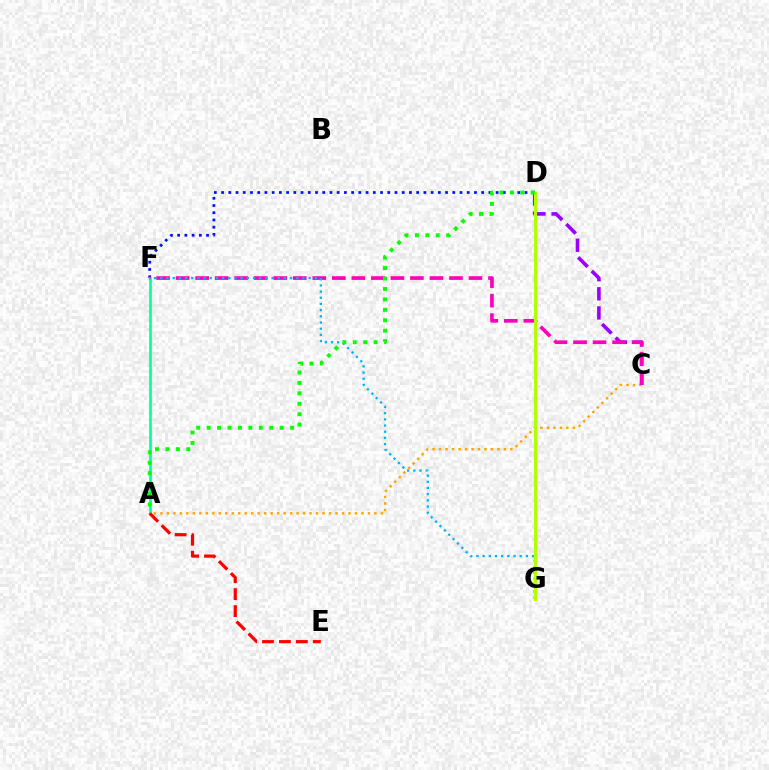{('D', 'F'): [{'color': '#0010ff', 'line_style': 'dotted', 'thickness': 1.96}], ('A', 'C'): [{'color': '#ffa500', 'line_style': 'dotted', 'thickness': 1.76}], ('A', 'F'): [{'color': '#00ff9d', 'line_style': 'solid', 'thickness': 1.9}], ('C', 'D'): [{'color': '#9b00ff', 'line_style': 'dashed', 'thickness': 2.6}], ('C', 'F'): [{'color': '#ff00bd', 'line_style': 'dashed', 'thickness': 2.65}], ('F', 'G'): [{'color': '#00b5ff', 'line_style': 'dotted', 'thickness': 1.68}], ('D', 'G'): [{'color': '#b3ff00', 'line_style': 'solid', 'thickness': 2.22}], ('A', 'D'): [{'color': '#08ff00', 'line_style': 'dotted', 'thickness': 2.84}], ('A', 'E'): [{'color': '#ff0000', 'line_style': 'dashed', 'thickness': 2.3}]}